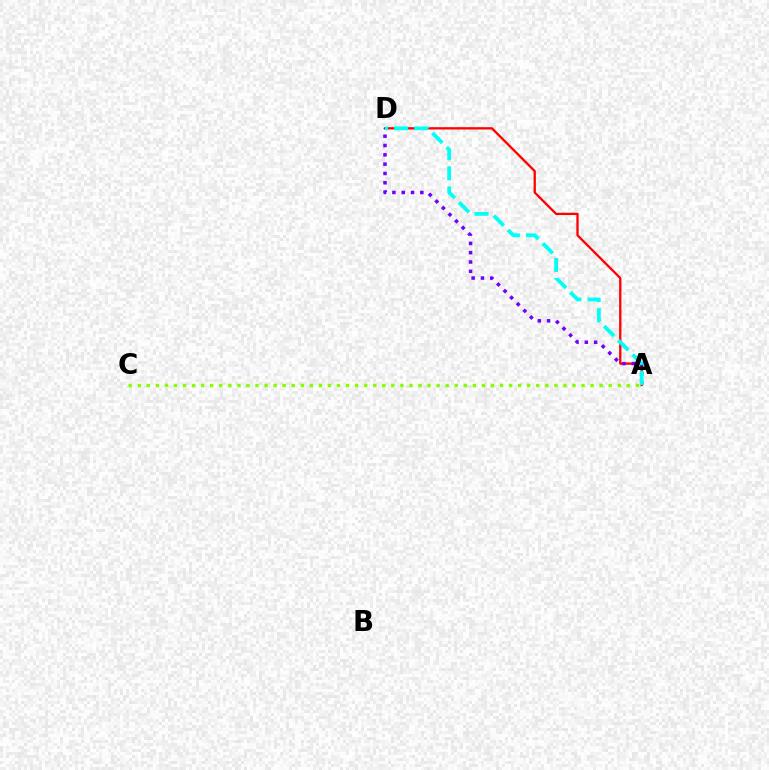{('A', 'D'): [{'color': '#ff0000', 'line_style': 'solid', 'thickness': 1.66}, {'color': '#7200ff', 'line_style': 'dotted', 'thickness': 2.53}, {'color': '#00fff6', 'line_style': 'dashed', 'thickness': 2.73}], ('A', 'C'): [{'color': '#84ff00', 'line_style': 'dotted', 'thickness': 2.46}]}